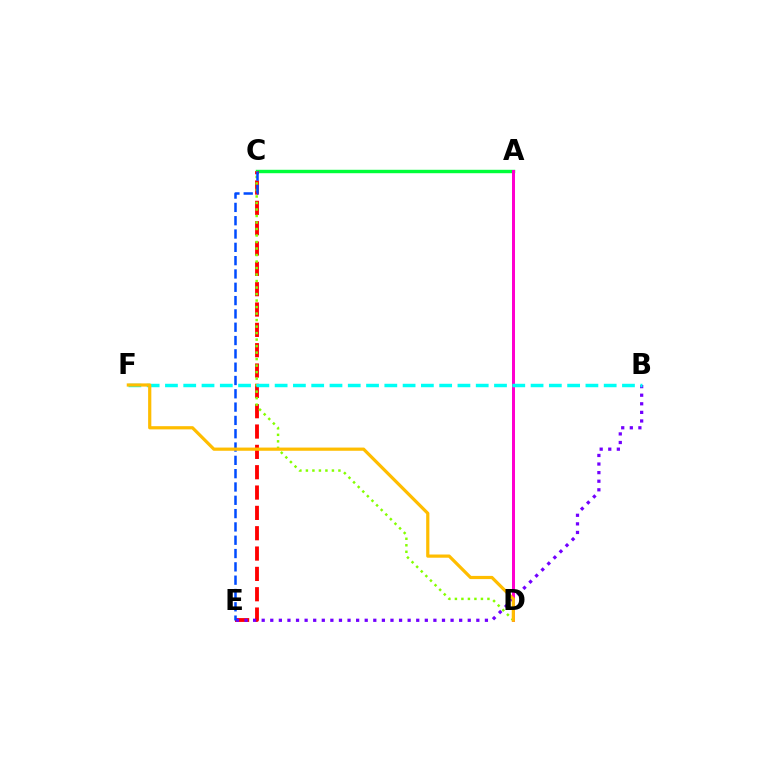{('A', 'C'): [{'color': '#00ff39', 'line_style': 'solid', 'thickness': 2.47}], ('C', 'E'): [{'color': '#ff0000', 'line_style': 'dashed', 'thickness': 2.76}, {'color': '#004bff', 'line_style': 'dashed', 'thickness': 1.81}], ('A', 'D'): [{'color': '#ff00cf', 'line_style': 'solid', 'thickness': 2.16}], ('B', 'E'): [{'color': '#7200ff', 'line_style': 'dotted', 'thickness': 2.33}], ('C', 'D'): [{'color': '#84ff00', 'line_style': 'dotted', 'thickness': 1.77}], ('B', 'F'): [{'color': '#00fff6', 'line_style': 'dashed', 'thickness': 2.48}], ('D', 'F'): [{'color': '#ffbd00', 'line_style': 'solid', 'thickness': 2.31}]}